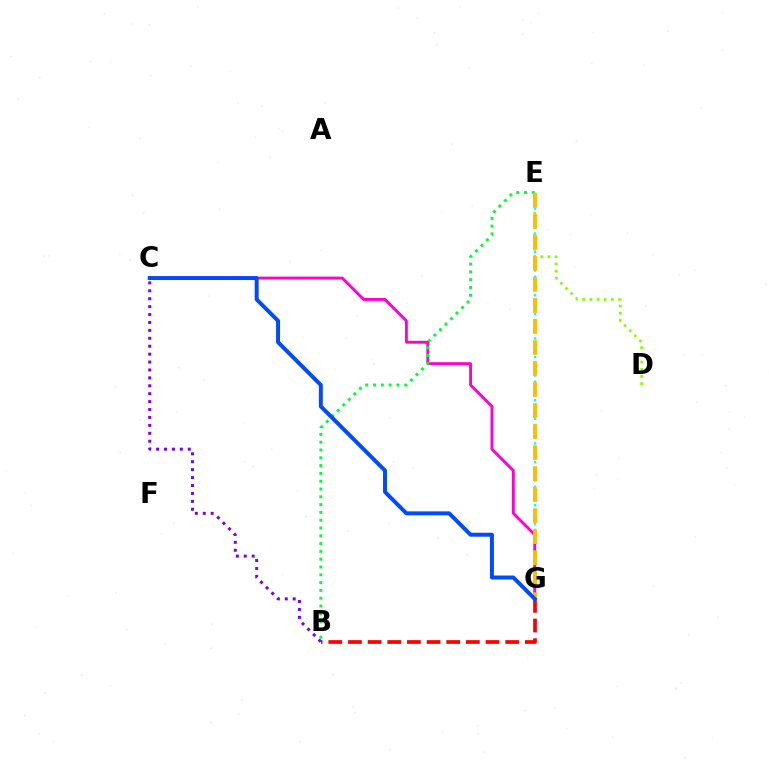{('B', 'G'): [{'color': '#ff0000', 'line_style': 'dashed', 'thickness': 2.67}], ('E', 'G'): [{'color': '#00fff6', 'line_style': 'dotted', 'thickness': 1.68}, {'color': '#ffbd00', 'line_style': 'dashed', 'thickness': 2.86}], ('B', 'C'): [{'color': '#7200ff', 'line_style': 'dotted', 'thickness': 2.15}], ('C', 'G'): [{'color': '#ff00cf', 'line_style': 'solid', 'thickness': 2.07}, {'color': '#004bff', 'line_style': 'solid', 'thickness': 2.85}], ('D', 'E'): [{'color': '#84ff00', 'line_style': 'dotted', 'thickness': 1.96}], ('B', 'E'): [{'color': '#00ff39', 'line_style': 'dotted', 'thickness': 2.12}]}